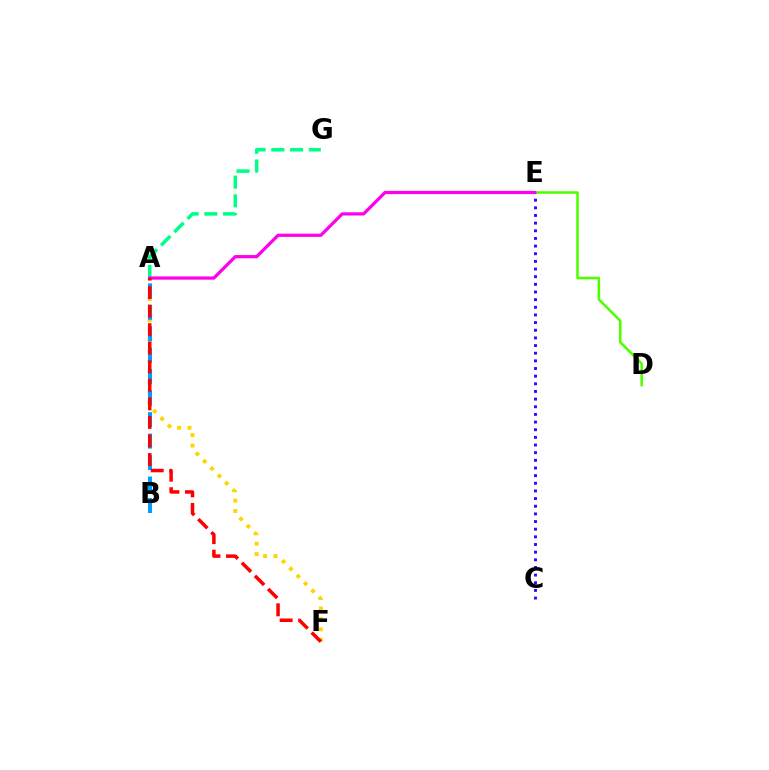{('A', 'F'): [{'color': '#ffd500', 'line_style': 'dotted', 'thickness': 2.82}, {'color': '#ff0000', 'line_style': 'dashed', 'thickness': 2.52}], ('C', 'E'): [{'color': '#3700ff', 'line_style': 'dotted', 'thickness': 2.08}], ('A', 'B'): [{'color': '#009eff', 'line_style': 'dashed', 'thickness': 2.92}], ('A', 'G'): [{'color': '#00ff86', 'line_style': 'dashed', 'thickness': 2.55}], ('D', 'E'): [{'color': '#4fff00', 'line_style': 'solid', 'thickness': 1.85}], ('A', 'E'): [{'color': '#ff00ed', 'line_style': 'solid', 'thickness': 2.33}]}